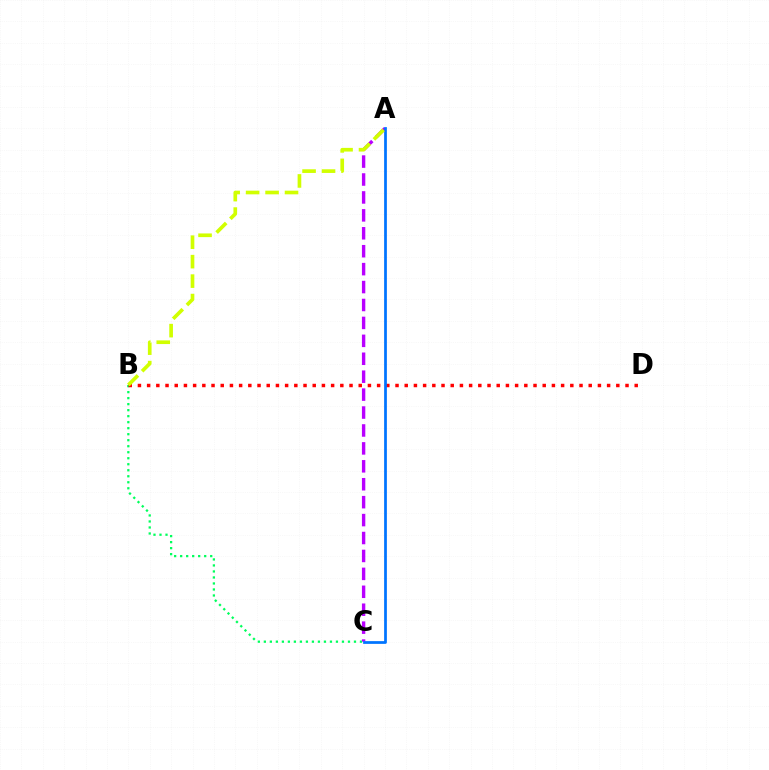{('B', 'C'): [{'color': '#00ff5c', 'line_style': 'dotted', 'thickness': 1.63}], ('B', 'D'): [{'color': '#ff0000', 'line_style': 'dotted', 'thickness': 2.5}], ('A', 'C'): [{'color': '#b900ff', 'line_style': 'dashed', 'thickness': 2.44}, {'color': '#0074ff', 'line_style': 'solid', 'thickness': 1.97}], ('A', 'B'): [{'color': '#d1ff00', 'line_style': 'dashed', 'thickness': 2.64}]}